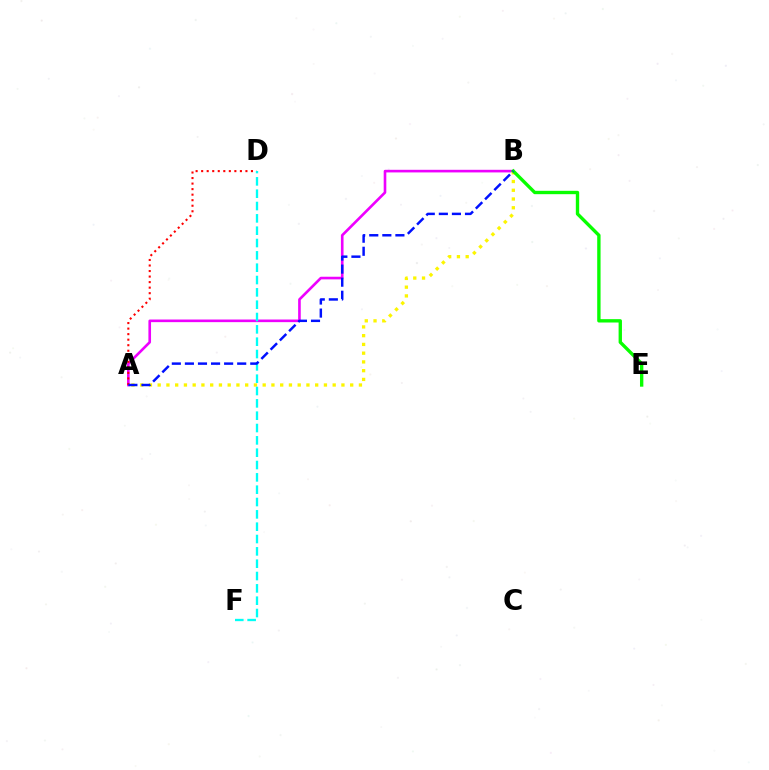{('A', 'B'): [{'color': '#ee00ff', 'line_style': 'solid', 'thickness': 1.89}, {'color': '#fcf500', 'line_style': 'dotted', 'thickness': 2.38}, {'color': '#0010ff', 'line_style': 'dashed', 'thickness': 1.78}], ('A', 'D'): [{'color': '#ff0000', 'line_style': 'dotted', 'thickness': 1.5}], ('B', 'E'): [{'color': '#08ff00', 'line_style': 'solid', 'thickness': 2.42}], ('D', 'F'): [{'color': '#00fff6', 'line_style': 'dashed', 'thickness': 1.68}]}